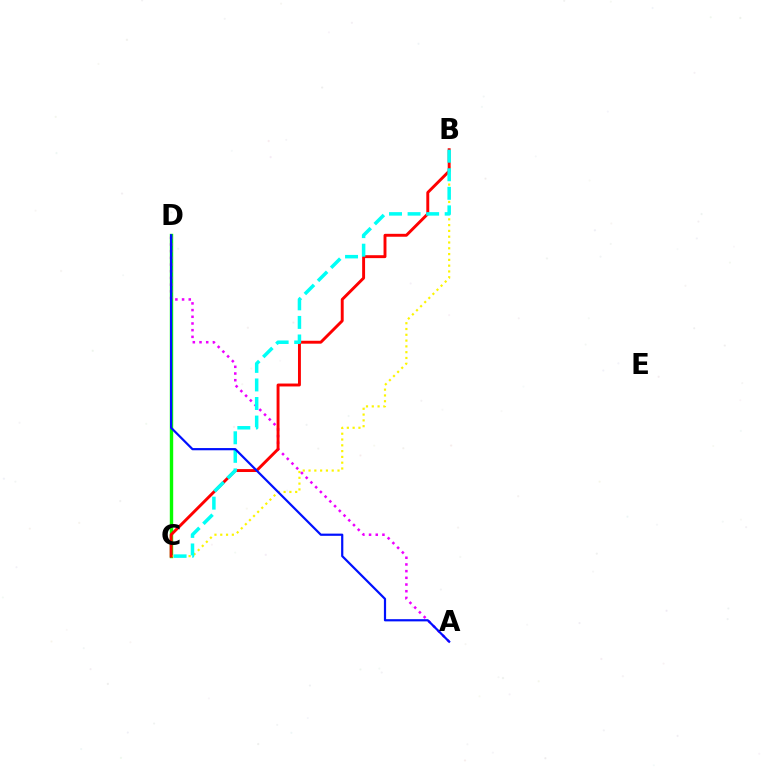{('C', 'D'): [{'color': '#08ff00', 'line_style': 'solid', 'thickness': 2.44}], ('B', 'C'): [{'color': '#fcf500', 'line_style': 'dotted', 'thickness': 1.57}, {'color': '#ff0000', 'line_style': 'solid', 'thickness': 2.1}, {'color': '#00fff6', 'line_style': 'dashed', 'thickness': 2.52}], ('A', 'D'): [{'color': '#ee00ff', 'line_style': 'dotted', 'thickness': 1.82}, {'color': '#0010ff', 'line_style': 'solid', 'thickness': 1.59}]}